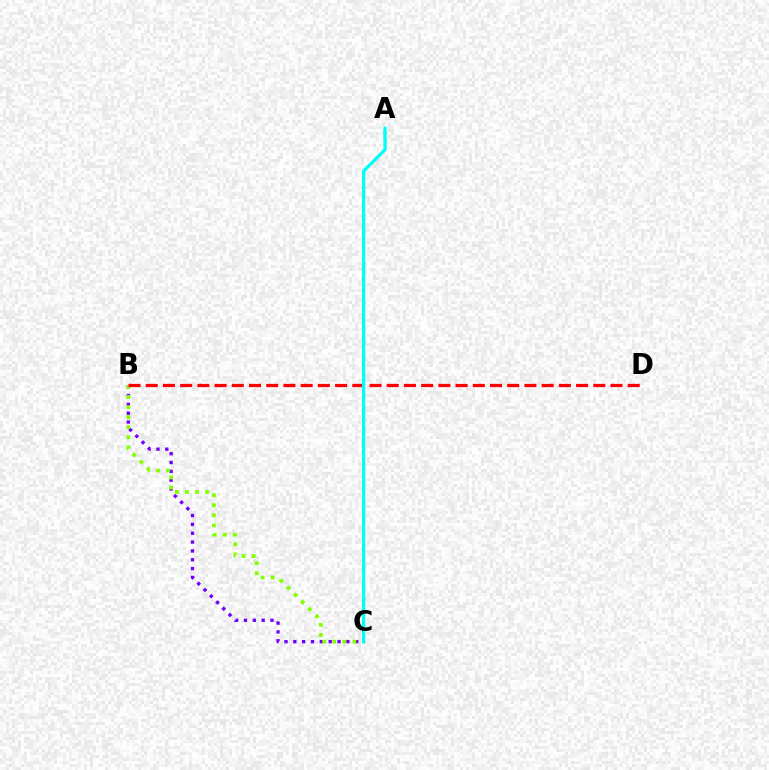{('B', 'C'): [{'color': '#7200ff', 'line_style': 'dotted', 'thickness': 2.4}, {'color': '#84ff00', 'line_style': 'dotted', 'thickness': 2.74}], ('B', 'D'): [{'color': '#ff0000', 'line_style': 'dashed', 'thickness': 2.34}], ('A', 'C'): [{'color': '#00fff6', 'line_style': 'solid', 'thickness': 2.38}]}